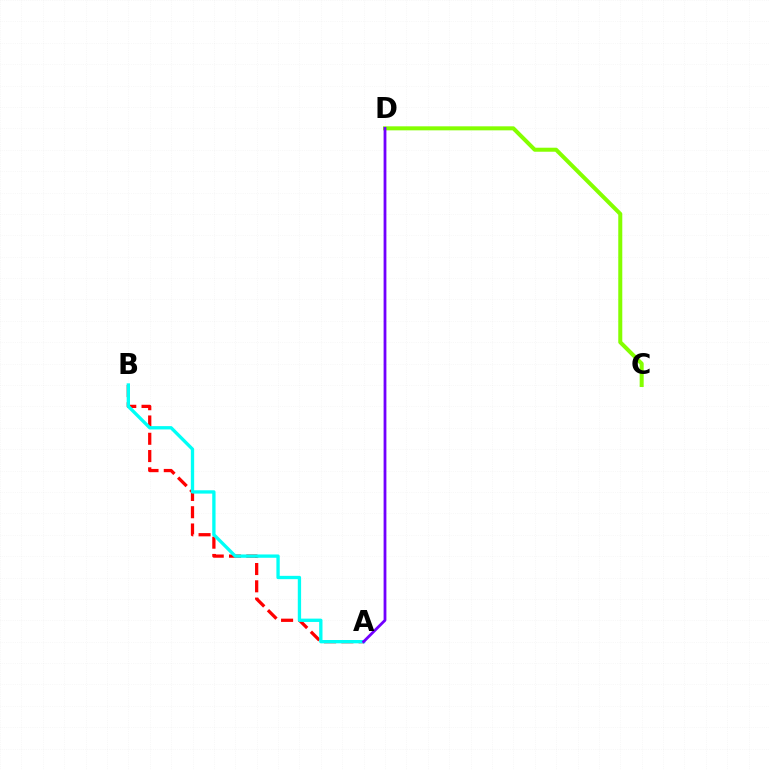{('A', 'B'): [{'color': '#ff0000', 'line_style': 'dashed', 'thickness': 2.35}, {'color': '#00fff6', 'line_style': 'solid', 'thickness': 2.39}], ('C', 'D'): [{'color': '#84ff00', 'line_style': 'solid', 'thickness': 2.89}], ('A', 'D'): [{'color': '#7200ff', 'line_style': 'solid', 'thickness': 2.01}]}